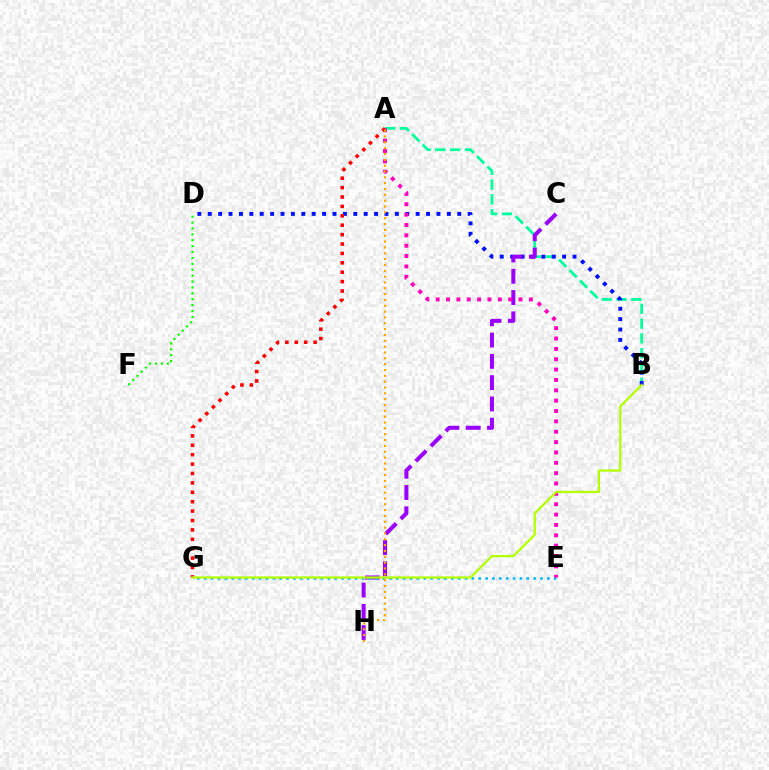{('D', 'F'): [{'color': '#08ff00', 'line_style': 'dotted', 'thickness': 1.6}], ('A', 'B'): [{'color': '#00ff9d', 'line_style': 'dashed', 'thickness': 2.01}], ('B', 'D'): [{'color': '#0010ff', 'line_style': 'dotted', 'thickness': 2.82}], ('C', 'H'): [{'color': '#9b00ff', 'line_style': 'dashed', 'thickness': 2.89}], ('E', 'G'): [{'color': '#00b5ff', 'line_style': 'dotted', 'thickness': 1.86}], ('A', 'E'): [{'color': '#ff00bd', 'line_style': 'dotted', 'thickness': 2.81}], ('A', 'G'): [{'color': '#ff0000', 'line_style': 'dotted', 'thickness': 2.55}], ('A', 'H'): [{'color': '#ffa500', 'line_style': 'dotted', 'thickness': 1.59}], ('B', 'G'): [{'color': '#b3ff00', 'line_style': 'solid', 'thickness': 1.62}]}